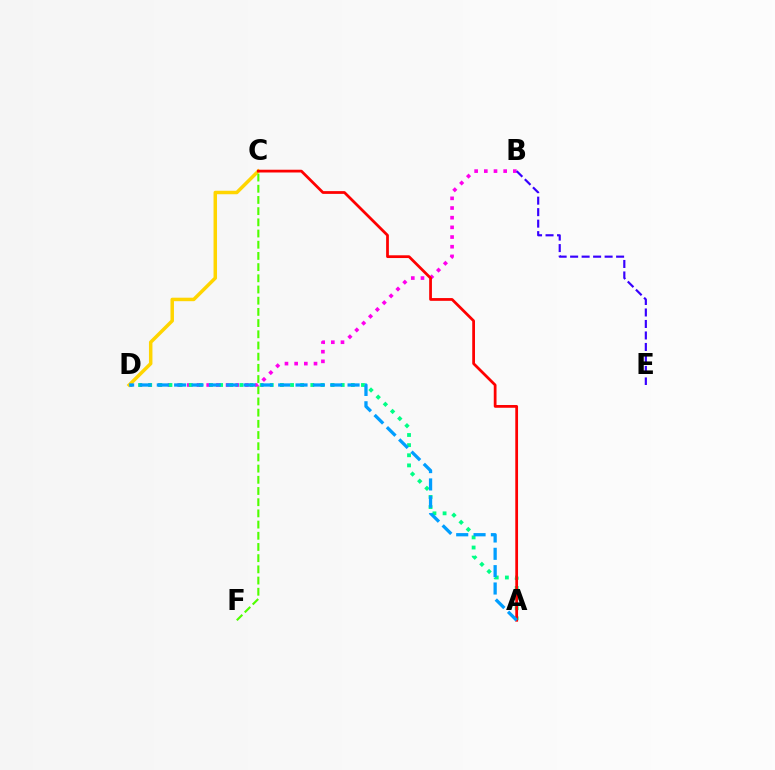{('B', 'D'): [{'color': '#ff00ed', 'line_style': 'dotted', 'thickness': 2.63}], ('A', 'D'): [{'color': '#00ff86', 'line_style': 'dotted', 'thickness': 2.75}, {'color': '#009eff', 'line_style': 'dashed', 'thickness': 2.36}], ('C', 'D'): [{'color': '#ffd500', 'line_style': 'solid', 'thickness': 2.51}], ('B', 'E'): [{'color': '#3700ff', 'line_style': 'dashed', 'thickness': 1.56}], ('A', 'C'): [{'color': '#ff0000', 'line_style': 'solid', 'thickness': 1.98}], ('C', 'F'): [{'color': '#4fff00', 'line_style': 'dashed', 'thickness': 1.52}]}